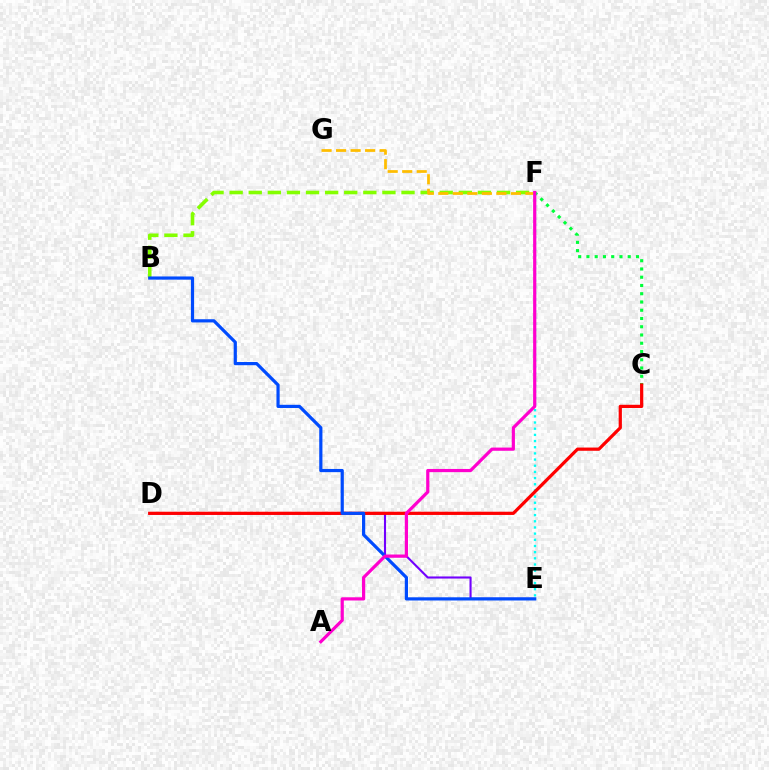{('C', 'F'): [{'color': '#00ff39', 'line_style': 'dotted', 'thickness': 2.24}], ('D', 'E'): [{'color': '#7200ff', 'line_style': 'solid', 'thickness': 1.51}], ('B', 'F'): [{'color': '#84ff00', 'line_style': 'dashed', 'thickness': 2.59}], ('E', 'F'): [{'color': '#00fff6', 'line_style': 'dotted', 'thickness': 1.68}], ('C', 'D'): [{'color': '#ff0000', 'line_style': 'solid', 'thickness': 2.32}], ('F', 'G'): [{'color': '#ffbd00', 'line_style': 'dashed', 'thickness': 1.97}], ('B', 'E'): [{'color': '#004bff', 'line_style': 'solid', 'thickness': 2.3}], ('A', 'F'): [{'color': '#ff00cf', 'line_style': 'solid', 'thickness': 2.3}]}